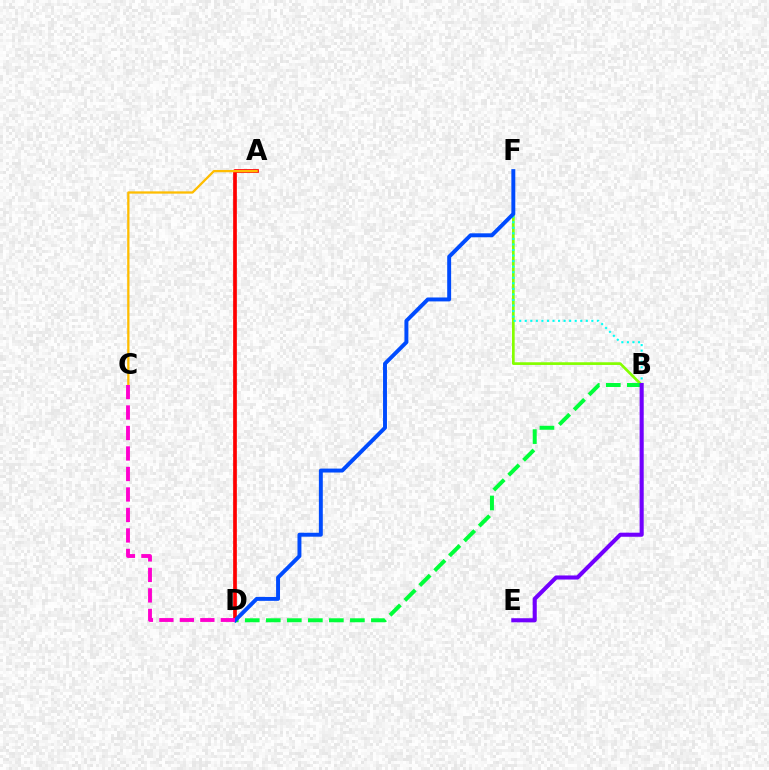{('B', 'F'): [{'color': '#84ff00', 'line_style': 'solid', 'thickness': 1.94}, {'color': '#00fff6', 'line_style': 'dotted', 'thickness': 1.51}], ('A', 'D'): [{'color': '#ff0000', 'line_style': 'solid', 'thickness': 2.67}], ('B', 'D'): [{'color': '#00ff39', 'line_style': 'dashed', 'thickness': 2.86}], ('B', 'E'): [{'color': '#7200ff', 'line_style': 'solid', 'thickness': 2.94}], ('D', 'F'): [{'color': '#004bff', 'line_style': 'solid', 'thickness': 2.83}], ('A', 'C'): [{'color': '#ffbd00', 'line_style': 'solid', 'thickness': 1.64}], ('C', 'D'): [{'color': '#ff00cf', 'line_style': 'dashed', 'thickness': 2.78}]}